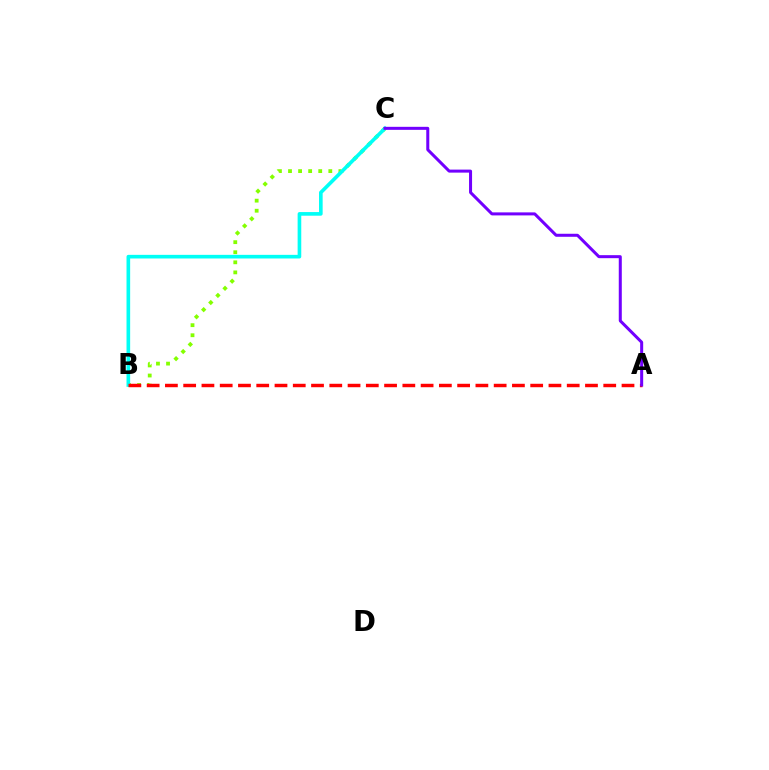{('B', 'C'): [{'color': '#84ff00', 'line_style': 'dotted', 'thickness': 2.74}, {'color': '#00fff6', 'line_style': 'solid', 'thickness': 2.62}], ('A', 'B'): [{'color': '#ff0000', 'line_style': 'dashed', 'thickness': 2.48}], ('A', 'C'): [{'color': '#7200ff', 'line_style': 'solid', 'thickness': 2.18}]}